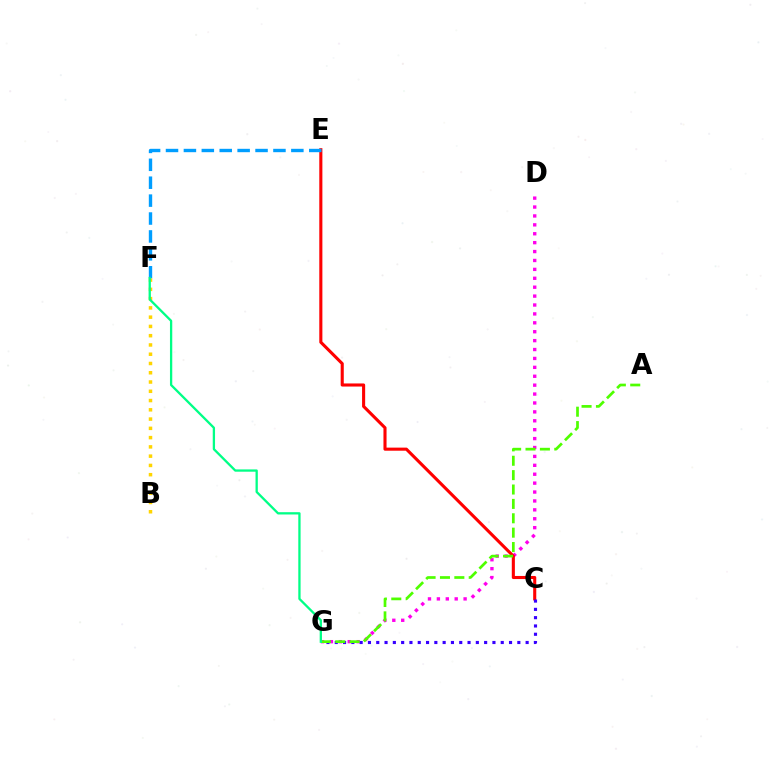{('D', 'G'): [{'color': '#ff00ed', 'line_style': 'dotted', 'thickness': 2.42}], ('C', 'E'): [{'color': '#ff0000', 'line_style': 'solid', 'thickness': 2.23}], ('E', 'F'): [{'color': '#009eff', 'line_style': 'dashed', 'thickness': 2.43}], ('C', 'G'): [{'color': '#3700ff', 'line_style': 'dotted', 'thickness': 2.25}], ('B', 'F'): [{'color': '#ffd500', 'line_style': 'dotted', 'thickness': 2.52}], ('A', 'G'): [{'color': '#4fff00', 'line_style': 'dashed', 'thickness': 1.95}], ('F', 'G'): [{'color': '#00ff86', 'line_style': 'solid', 'thickness': 1.65}]}